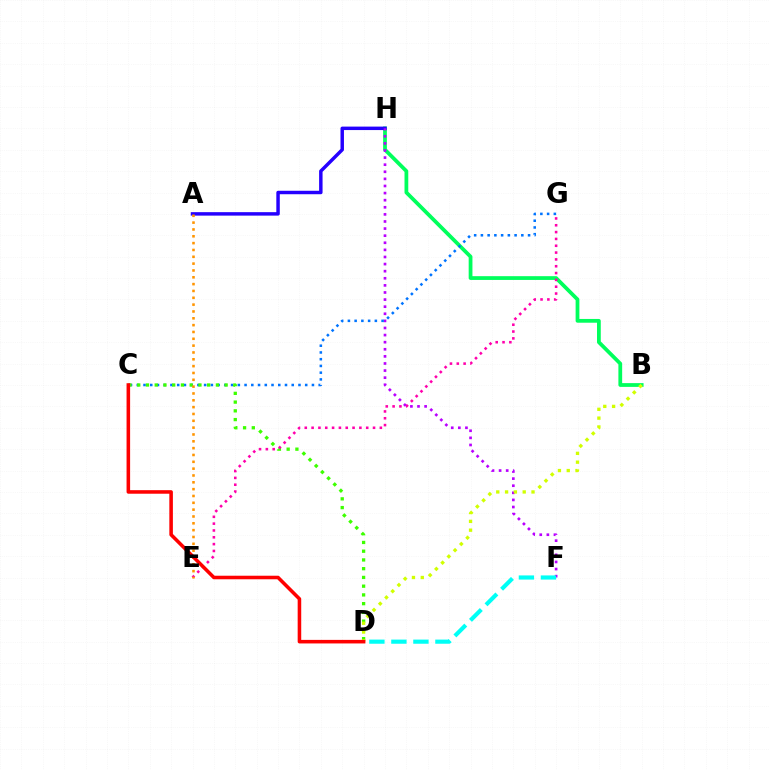{('B', 'H'): [{'color': '#00ff5c', 'line_style': 'solid', 'thickness': 2.71}], ('A', 'H'): [{'color': '#2500ff', 'line_style': 'solid', 'thickness': 2.49}], ('F', 'H'): [{'color': '#b900ff', 'line_style': 'dotted', 'thickness': 1.93}], ('C', 'G'): [{'color': '#0074ff', 'line_style': 'dotted', 'thickness': 1.83}], ('C', 'D'): [{'color': '#3dff00', 'line_style': 'dotted', 'thickness': 2.38}, {'color': '#ff0000', 'line_style': 'solid', 'thickness': 2.56}], ('D', 'F'): [{'color': '#00fff6', 'line_style': 'dashed', 'thickness': 2.99}], ('E', 'G'): [{'color': '#ff00ac', 'line_style': 'dotted', 'thickness': 1.85}], ('B', 'D'): [{'color': '#d1ff00', 'line_style': 'dotted', 'thickness': 2.4}], ('A', 'E'): [{'color': '#ff9400', 'line_style': 'dotted', 'thickness': 1.86}]}